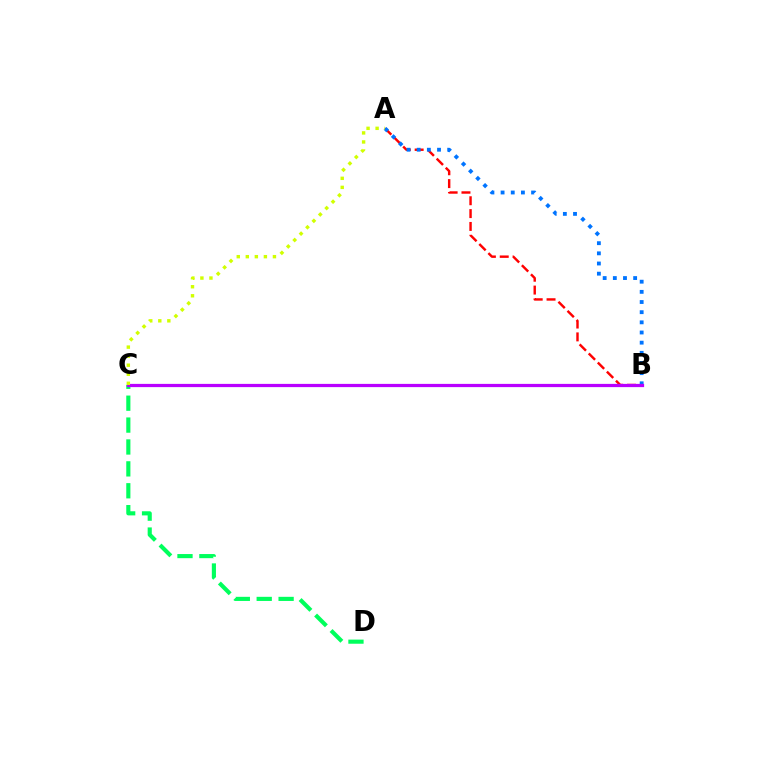{('A', 'B'): [{'color': '#ff0000', 'line_style': 'dashed', 'thickness': 1.74}, {'color': '#0074ff', 'line_style': 'dotted', 'thickness': 2.76}], ('C', 'D'): [{'color': '#00ff5c', 'line_style': 'dashed', 'thickness': 2.97}], ('B', 'C'): [{'color': '#b900ff', 'line_style': 'solid', 'thickness': 2.33}], ('A', 'C'): [{'color': '#d1ff00', 'line_style': 'dotted', 'thickness': 2.46}]}